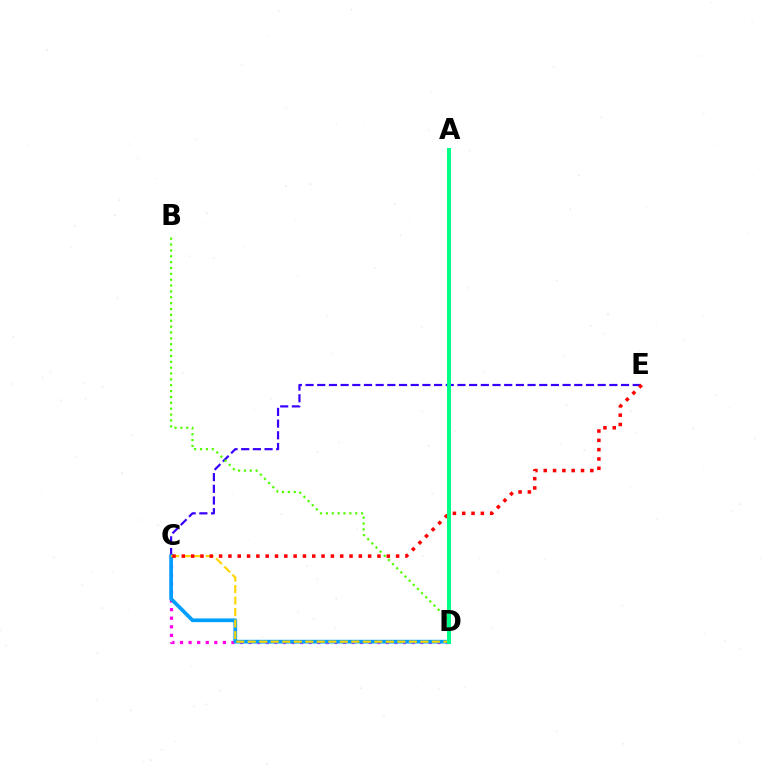{('C', 'E'): [{'color': '#3700ff', 'line_style': 'dashed', 'thickness': 1.59}, {'color': '#ff0000', 'line_style': 'dotted', 'thickness': 2.53}], ('C', 'D'): [{'color': '#ff00ed', 'line_style': 'dotted', 'thickness': 2.33}, {'color': '#009eff', 'line_style': 'solid', 'thickness': 2.68}, {'color': '#ffd500', 'line_style': 'dashed', 'thickness': 1.56}], ('B', 'D'): [{'color': '#4fff00', 'line_style': 'dotted', 'thickness': 1.59}], ('A', 'D'): [{'color': '#00ff86', 'line_style': 'solid', 'thickness': 2.89}]}